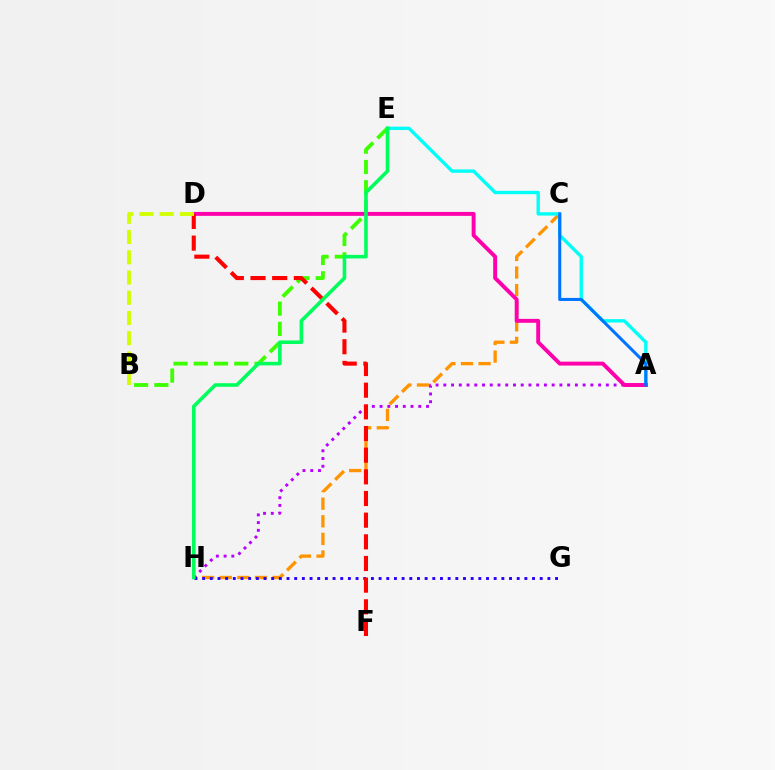{('C', 'H'): [{'color': '#ff9400', 'line_style': 'dashed', 'thickness': 2.39}], ('B', 'E'): [{'color': '#3dff00', 'line_style': 'dashed', 'thickness': 2.75}], ('A', 'E'): [{'color': '#00fff6', 'line_style': 'solid', 'thickness': 2.43}], ('A', 'H'): [{'color': '#b900ff', 'line_style': 'dotted', 'thickness': 2.1}], ('G', 'H'): [{'color': '#2500ff', 'line_style': 'dotted', 'thickness': 2.08}], ('A', 'D'): [{'color': '#ff00ac', 'line_style': 'solid', 'thickness': 2.82}], ('D', 'F'): [{'color': '#ff0000', 'line_style': 'dashed', 'thickness': 2.94}], ('A', 'C'): [{'color': '#0074ff', 'line_style': 'solid', 'thickness': 2.19}], ('E', 'H'): [{'color': '#00ff5c', 'line_style': 'solid', 'thickness': 2.58}], ('B', 'D'): [{'color': '#d1ff00', 'line_style': 'dashed', 'thickness': 2.75}]}